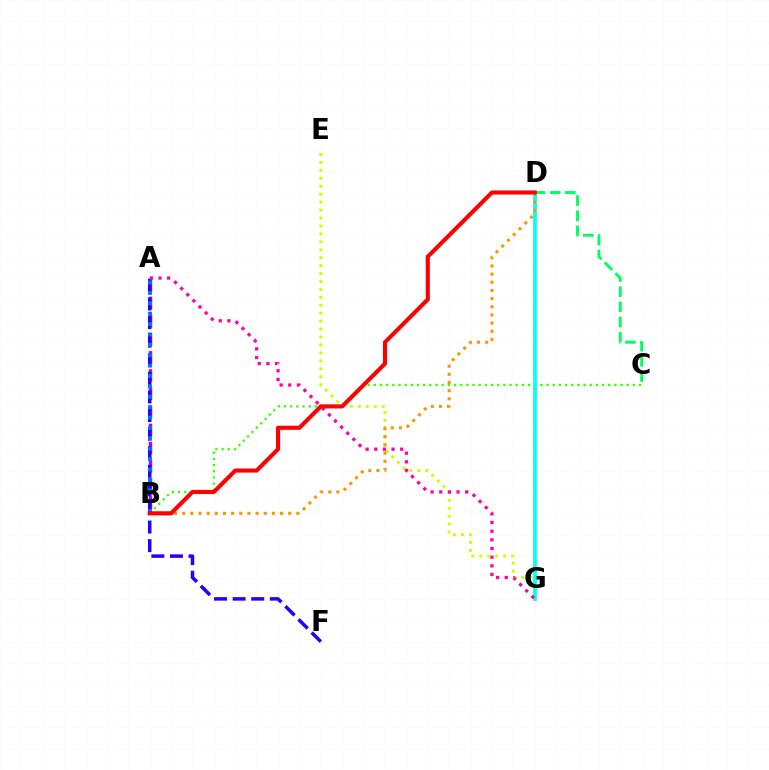{('B', 'C'): [{'color': '#3dff00', 'line_style': 'dotted', 'thickness': 1.68}], ('E', 'G'): [{'color': '#d1ff00', 'line_style': 'dotted', 'thickness': 2.16}], ('D', 'G'): [{'color': '#00fff6', 'line_style': 'solid', 'thickness': 2.69}], ('A', 'B'): [{'color': '#b900ff', 'line_style': 'dashed', 'thickness': 2.46}, {'color': '#0074ff', 'line_style': 'dotted', 'thickness': 2.82}], ('A', 'F'): [{'color': '#2500ff', 'line_style': 'dashed', 'thickness': 2.53}], ('B', 'D'): [{'color': '#ff9400', 'line_style': 'dotted', 'thickness': 2.22}, {'color': '#ff0000', 'line_style': 'solid', 'thickness': 2.95}], ('C', 'D'): [{'color': '#00ff5c', 'line_style': 'dashed', 'thickness': 2.06}], ('A', 'G'): [{'color': '#ff00ac', 'line_style': 'dotted', 'thickness': 2.35}]}